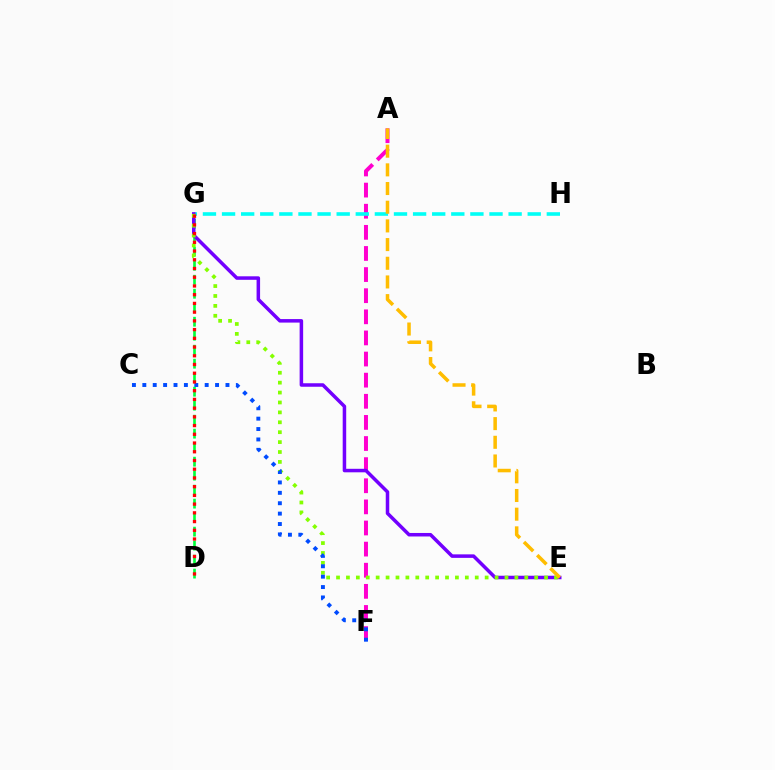{('A', 'F'): [{'color': '#ff00cf', 'line_style': 'dashed', 'thickness': 2.87}], ('D', 'G'): [{'color': '#00ff39', 'line_style': 'dashed', 'thickness': 1.9}, {'color': '#ff0000', 'line_style': 'dotted', 'thickness': 2.37}], ('G', 'H'): [{'color': '#00fff6', 'line_style': 'dashed', 'thickness': 2.6}], ('E', 'G'): [{'color': '#7200ff', 'line_style': 'solid', 'thickness': 2.53}, {'color': '#84ff00', 'line_style': 'dotted', 'thickness': 2.69}], ('A', 'E'): [{'color': '#ffbd00', 'line_style': 'dashed', 'thickness': 2.54}], ('C', 'F'): [{'color': '#004bff', 'line_style': 'dotted', 'thickness': 2.82}]}